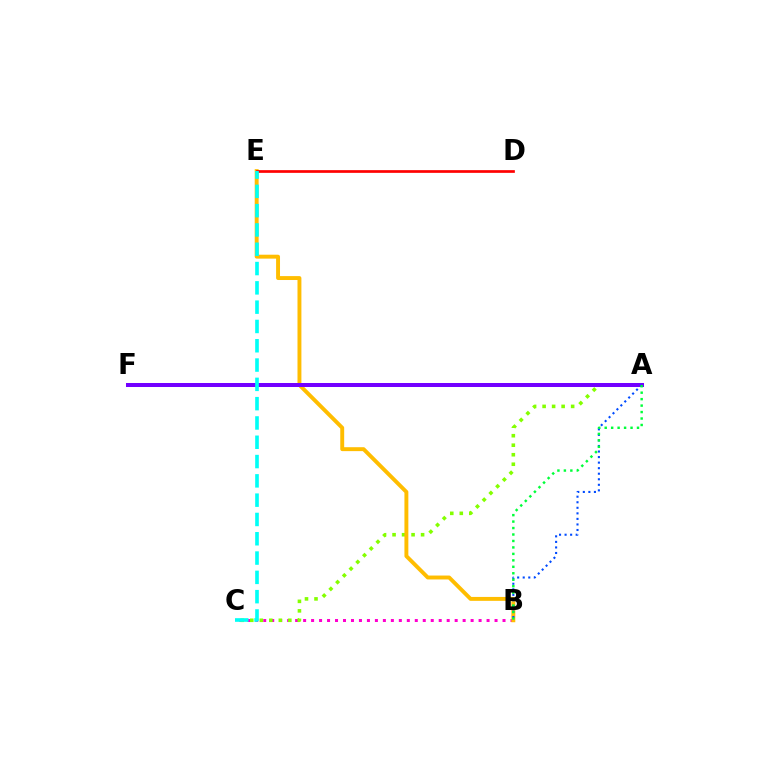{('B', 'C'): [{'color': '#ff00cf', 'line_style': 'dotted', 'thickness': 2.17}], ('A', 'C'): [{'color': '#84ff00', 'line_style': 'dotted', 'thickness': 2.58}], ('B', 'E'): [{'color': '#ffbd00', 'line_style': 'solid', 'thickness': 2.82}], ('A', 'F'): [{'color': '#7200ff', 'line_style': 'solid', 'thickness': 2.89}], ('A', 'B'): [{'color': '#004bff', 'line_style': 'dotted', 'thickness': 1.51}, {'color': '#00ff39', 'line_style': 'dotted', 'thickness': 1.76}], ('D', 'E'): [{'color': '#ff0000', 'line_style': 'solid', 'thickness': 1.94}], ('C', 'E'): [{'color': '#00fff6', 'line_style': 'dashed', 'thickness': 2.62}]}